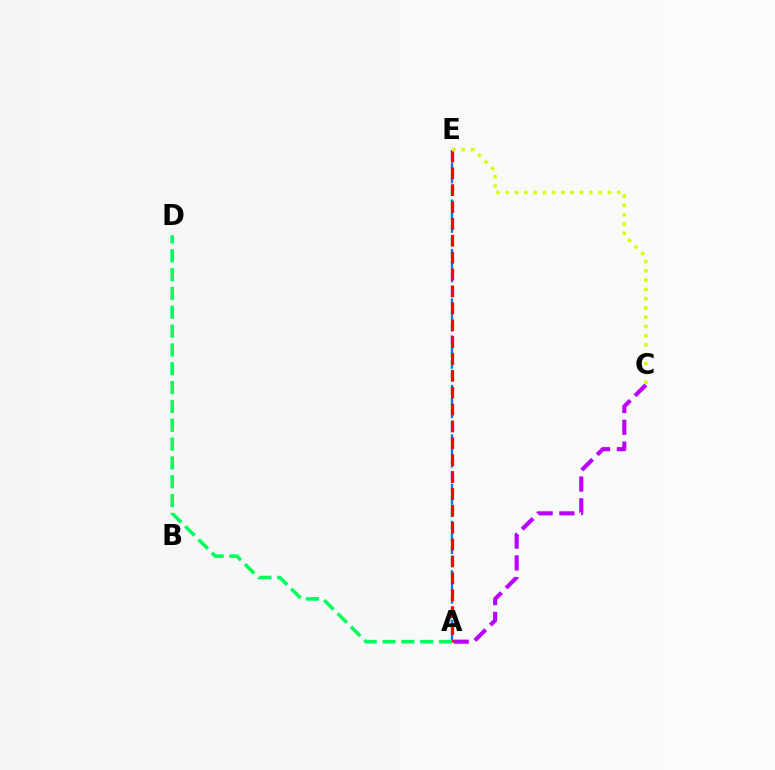{('A', 'C'): [{'color': '#b900ff', 'line_style': 'dashed', 'thickness': 2.96}], ('A', 'E'): [{'color': '#0074ff', 'line_style': 'dashed', 'thickness': 1.68}, {'color': '#ff0000', 'line_style': 'dashed', 'thickness': 2.29}], ('C', 'E'): [{'color': '#d1ff00', 'line_style': 'dotted', 'thickness': 2.52}], ('A', 'D'): [{'color': '#00ff5c', 'line_style': 'dashed', 'thickness': 2.56}]}